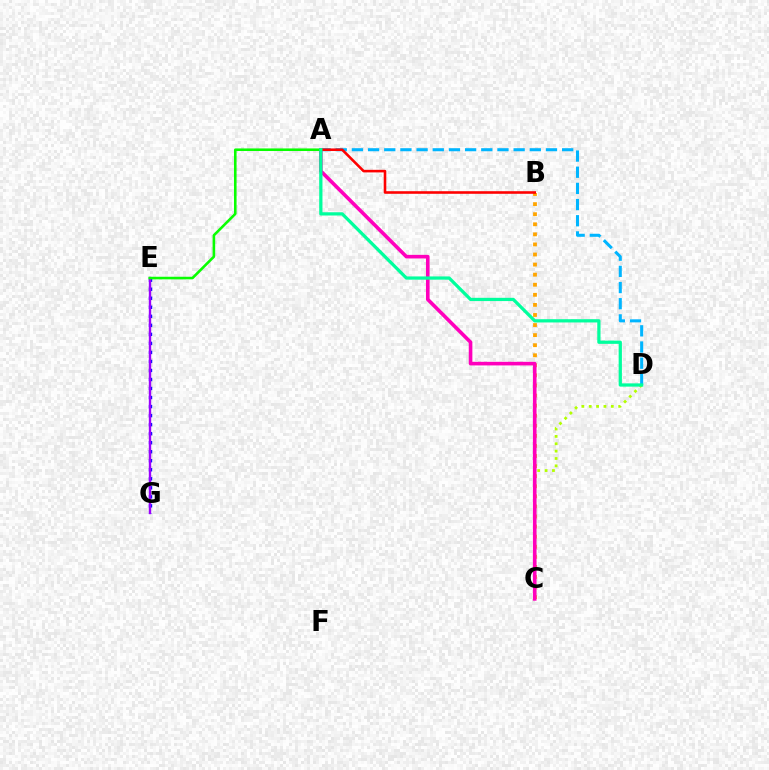{('E', 'G'): [{'color': '#0010ff', 'line_style': 'dotted', 'thickness': 2.45}, {'color': '#9b00ff', 'line_style': 'solid', 'thickness': 1.71}], ('A', 'D'): [{'color': '#00b5ff', 'line_style': 'dashed', 'thickness': 2.2}, {'color': '#00ff9d', 'line_style': 'solid', 'thickness': 2.34}], ('C', 'D'): [{'color': '#b3ff00', 'line_style': 'dotted', 'thickness': 2.0}], ('B', 'C'): [{'color': '#ffa500', 'line_style': 'dotted', 'thickness': 2.74}], ('A', 'C'): [{'color': '#ff00bd', 'line_style': 'solid', 'thickness': 2.6}], ('A', 'B'): [{'color': '#ff0000', 'line_style': 'solid', 'thickness': 1.86}], ('A', 'E'): [{'color': '#08ff00', 'line_style': 'solid', 'thickness': 1.86}]}